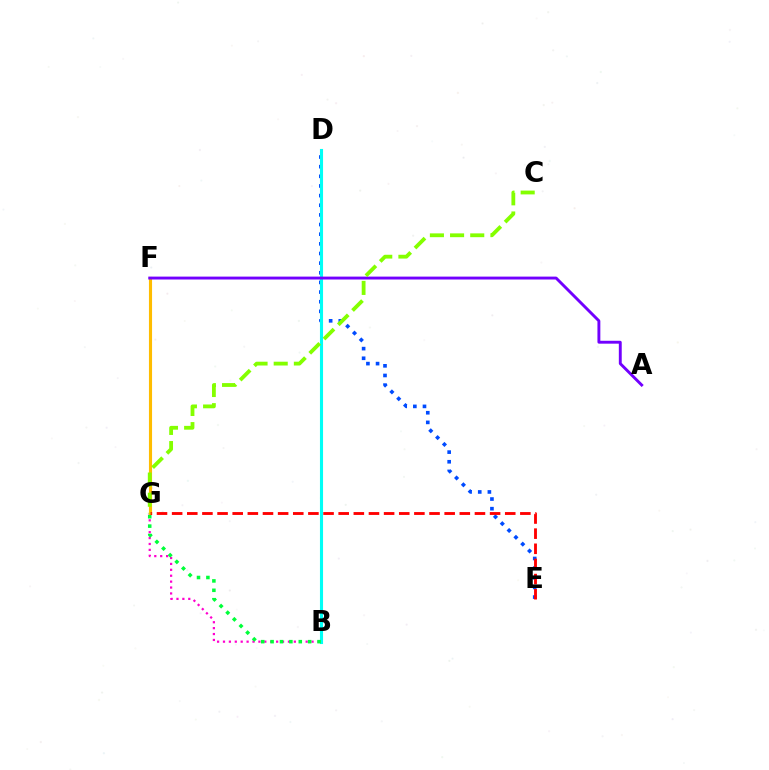{('D', 'E'): [{'color': '#004bff', 'line_style': 'dotted', 'thickness': 2.62}], ('B', 'G'): [{'color': '#ff00cf', 'line_style': 'dotted', 'thickness': 1.6}, {'color': '#00ff39', 'line_style': 'dotted', 'thickness': 2.55}], ('B', 'D'): [{'color': '#00fff6', 'line_style': 'solid', 'thickness': 2.23}], ('F', 'G'): [{'color': '#ffbd00', 'line_style': 'solid', 'thickness': 2.25}], ('A', 'F'): [{'color': '#7200ff', 'line_style': 'solid', 'thickness': 2.09}], ('E', 'G'): [{'color': '#ff0000', 'line_style': 'dashed', 'thickness': 2.06}], ('C', 'G'): [{'color': '#84ff00', 'line_style': 'dashed', 'thickness': 2.74}]}